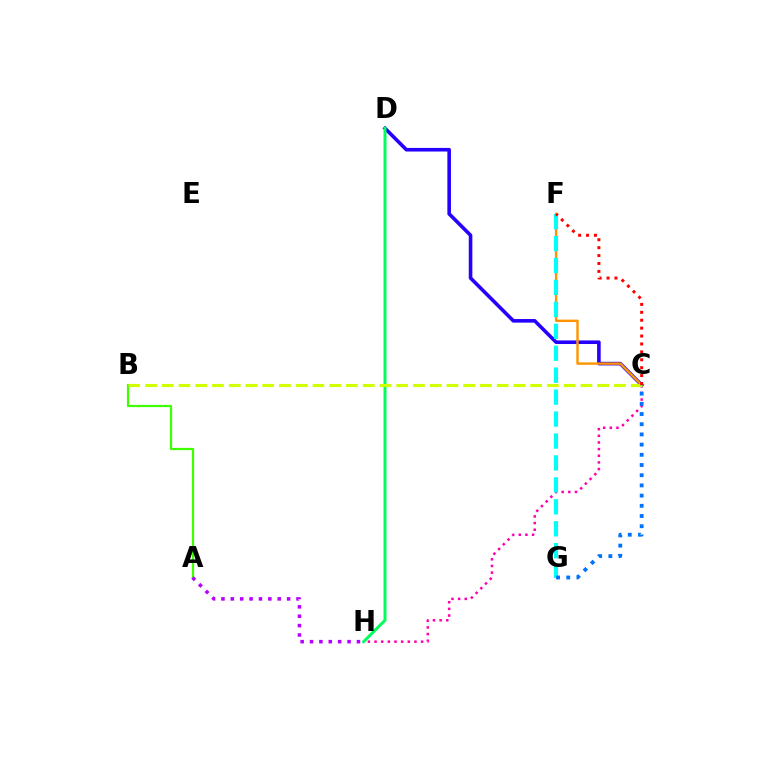{('C', 'H'): [{'color': '#ff00ac', 'line_style': 'dotted', 'thickness': 1.81}], ('A', 'B'): [{'color': '#3dff00', 'line_style': 'solid', 'thickness': 1.59}], ('C', 'D'): [{'color': '#2500ff', 'line_style': 'solid', 'thickness': 2.59}], ('D', 'H'): [{'color': '#00ff5c', 'line_style': 'solid', 'thickness': 2.15}], ('C', 'F'): [{'color': '#ff9400', 'line_style': 'solid', 'thickness': 1.74}, {'color': '#ff0000', 'line_style': 'dotted', 'thickness': 2.15}], ('B', 'C'): [{'color': '#d1ff00', 'line_style': 'dashed', 'thickness': 2.28}], ('F', 'G'): [{'color': '#00fff6', 'line_style': 'dashed', 'thickness': 2.98}], ('A', 'H'): [{'color': '#b900ff', 'line_style': 'dotted', 'thickness': 2.55}], ('C', 'G'): [{'color': '#0074ff', 'line_style': 'dotted', 'thickness': 2.77}]}